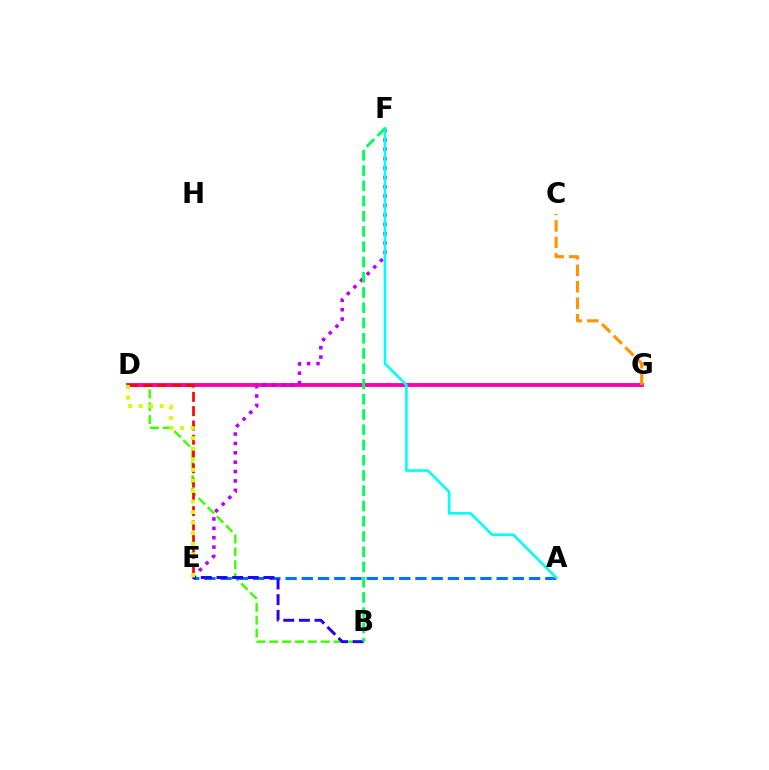{('B', 'D'): [{'color': '#3dff00', 'line_style': 'dashed', 'thickness': 1.75}], ('A', 'E'): [{'color': '#0074ff', 'line_style': 'dashed', 'thickness': 2.21}], ('D', 'G'): [{'color': '#ff00ac', 'line_style': 'solid', 'thickness': 2.79}], ('D', 'E'): [{'color': '#ff0000', 'line_style': 'dashed', 'thickness': 1.94}, {'color': '#d1ff00', 'line_style': 'dotted', 'thickness': 2.87}], ('E', 'F'): [{'color': '#b900ff', 'line_style': 'dotted', 'thickness': 2.55}], ('B', 'E'): [{'color': '#2500ff', 'line_style': 'dashed', 'thickness': 2.13}], ('A', 'F'): [{'color': '#00fff6', 'line_style': 'solid', 'thickness': 1.89}], ('C', 'G'): [{'color': '#ff9400', 'line_style': 'dashed', 'thickness': 2.23}], ('B', 'F'): [{'color': '#00ff5c', 'line_style': 'dashed', 'thickness': 2.07}]}